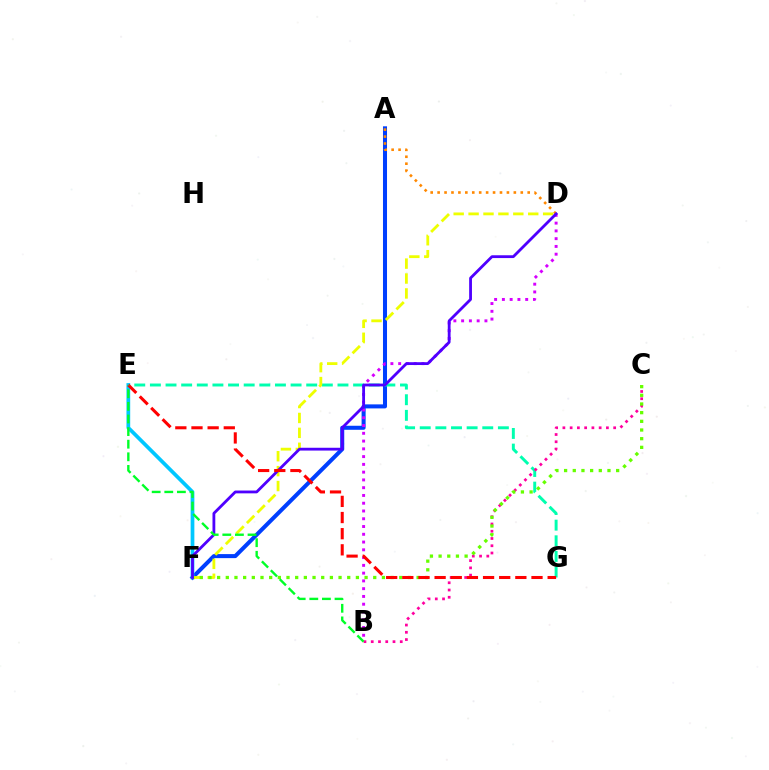{('A', 'F'): [{'color': '#003fff', 'line_style': 'solid', 'thickness': 2.9}], ('E', 'G'): [{'color': '#00ffaf', 'line_style': 'dashed', 'thickness': 2.12}, {'color': '#ff0000', 'line_style': 'dashed', 'thickness': 2.19}], ('B', 'C'): [{'color': '#ff00a0', 'line_style': 'dotted', 'thickness': 1.97}], ('E', 'F'): [{'color': '#00c7ff', 'line_style': 'solid', 'thickness': 2.68}], ('A', 'D'): [{'color': '#ff8800', 'line_style': 'dotted', 'thickness': 1.88}], ('D', 'F'): [{'color': '#eeff00', 'line_style': 'dashed', 'thickness': 2.03}, {'color': '#4f00ff', 'line_style': 'solid', 'thickness': 2.02}], ('B', 'D'): [{'color': '#d600ff', 'line_style': 'dotted', 'thickness': 2.11}], ('C', 'F'): [{'color': '#66ff00', 'line_style': 'dotted', 'thickness': 2.36}], ('B', 'E'): [{'color': '#00ff27', 'line_style': 'dashed', 'thickness': 1.71}]}